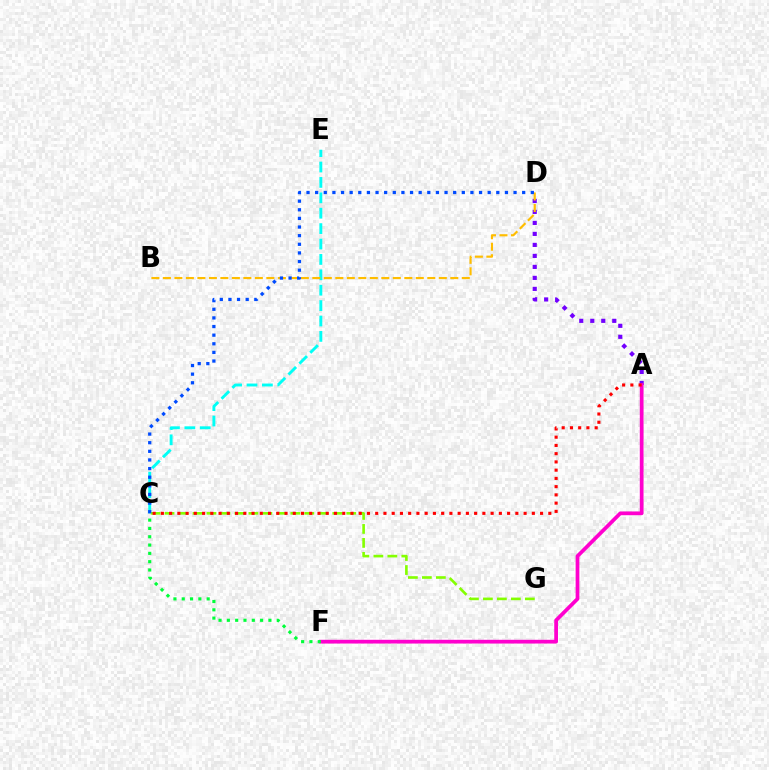{('A', 'D'): [{'color': '#7200ff', 'line_style': 'dotted', 'thickness': 2.99}], ('A', 'F'): [{'color': '#ff00cf', 'line_style': 'solid', 'thickness': 2.69}], ('C', 'F'): [{'color': '#00ff39', 'line_style': 'dotted', 'thickness': 2.26}], ('C', 'E'): [{'color': '#00fff6', 'line_style': 'dashed', 'thickness': 2.09}], ('C', 'G'): [{'color': '#84ff00', 'line_style': 'dashed', 'thickness': 1.9}], ('B', 'D'): [{'color': '#ffbd00', 'line_style': 'dashed', 'thickness': 1.56}], ('A', 'C'): [{'color': '#ff0000', 'line_style': 'dotted', 'thickness': 2.24}], ('C', 'D'): [{'color': '#004bff', 'line_style': 'dotted', 'thickness': 2.34}]}